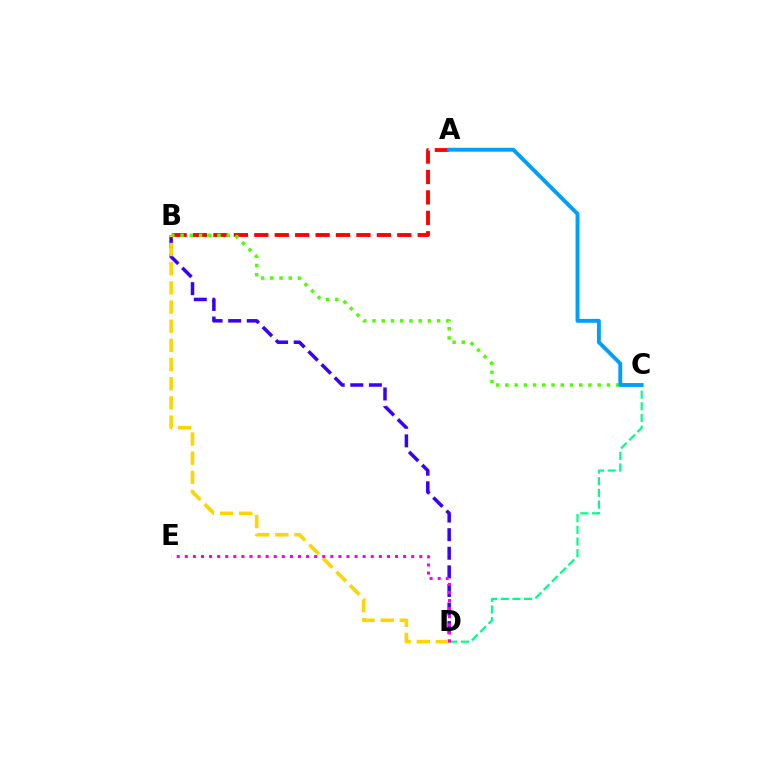{('C', 'D'): [{'color': '#00ff86', 'line_style': 'dashed', 'thickness': 1.59}], ('A', 'B'): [{'color': '#ff0000', 'line_style': 'dashed', 'thickness': 2.78}], ('B', 'C'): [{'color': '#4fff00', 'line_style': 'dotted', 'thickness': 2.51}], ('B', 'D'): [{'color': '#3700ff', 'line_style': 'dashed', 'thickness': 2.52}, {'color': '#ffd500', 'line_style': 'dashed', 'thickness': 2.6}], ('A', 'C'): [{'color': '#009eff', 'line_style': 'solid', 'thickness': 2.79}], ('D', 'E'): [{'color': '#ff00ed', 'line_style': 'dotted', 'thickness': 2.2}]}